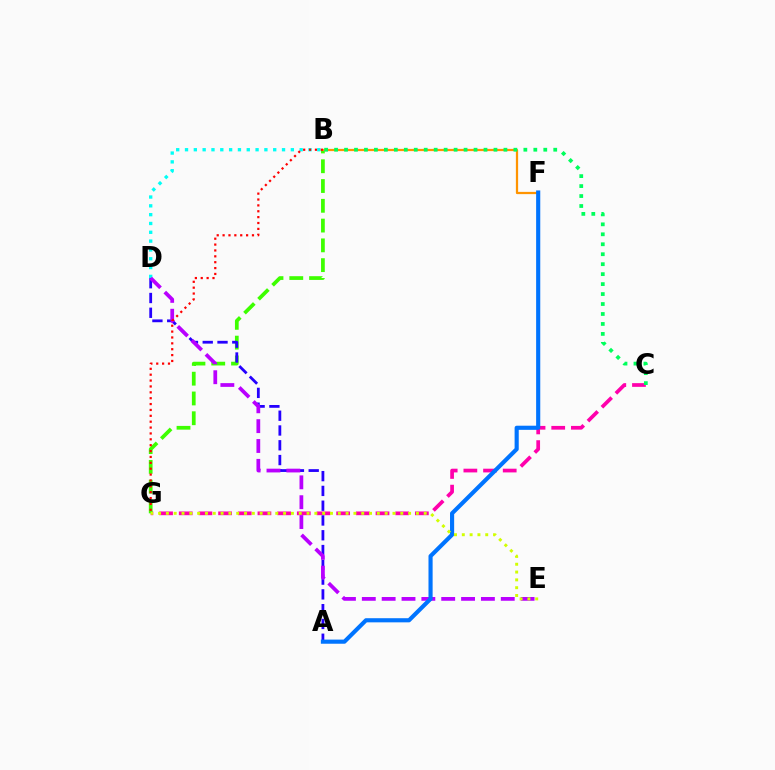{('B', 'D'): [{'color': '#00fff6', 'line_style': 'dotted', 'thickness': 2.4}], ('C', 'G'): [{'color': '#ff00ac', 'line_style': 'dashed', 'thickness': 2.67}], ('B', 'G'): [{'color': '#3dff00', 'line_style': 'dashed', 'thickness': 2.69}, {'color': '#ff0000', 'line_style': 'dotted', 'thickness': 1.6}], ('A', 'D'): [{'color': '#2500ff', 'line_style': 'dashed', 'thickness': 2.01}], ('B', 'F'): [{'color': '#ff9400', 'line_style': 'solid', 'thickness': 1.62}], ('D', 'E'): [{'color': '#b900ff', 'line_style': 'dashed', 'thickness': 2.7}], ('A', 'F'): [{'color': '#0074ff', 'line_style': 'solid', 'thickness': 2.98}], ('E', 'G'): [{'color': '#d1ff00', 'line_style': 'dotted', 'thickness': 2.12}], ('B', 'C'): [{'color': '#00ff5c', 'line_style': 'dotted', 'thickness': 2.71}]}